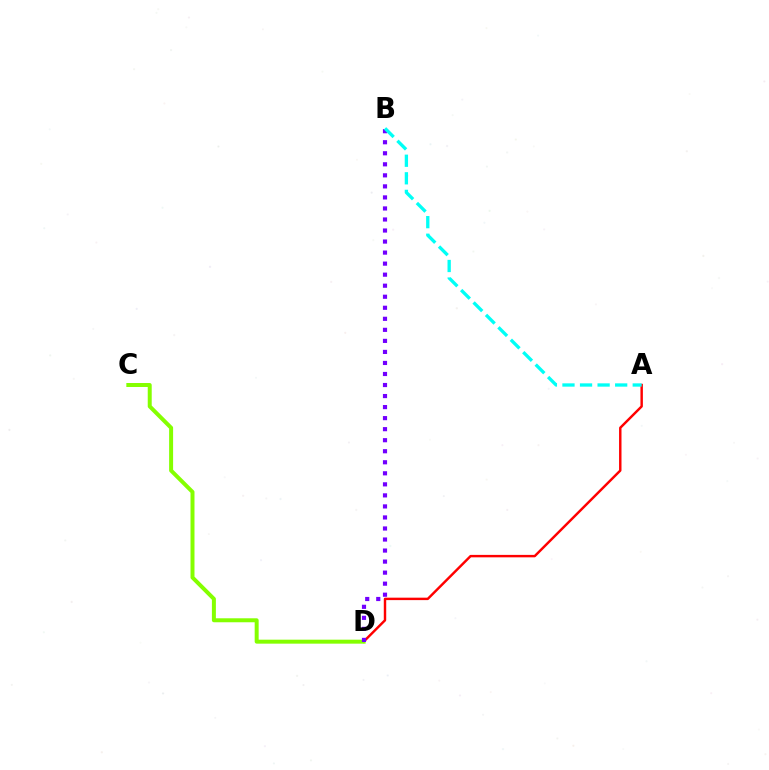{('A', 'D'): [{'color': '#ff0000', 'line_style': 'solid', 'thickness': 1.76}], ('C', 'D'): [{'color': '#84ff00', 'line_style': 'solid', 'thickness': 2.86}], ('B', 'D'): [{'color': '#7200ff', 'line_style': 'dotted', 'thickness': 3.0}], ('A', 'B'): [{'color': '#00fff6', 'line_style': 'dashed', 'thickness': 2.39}]}